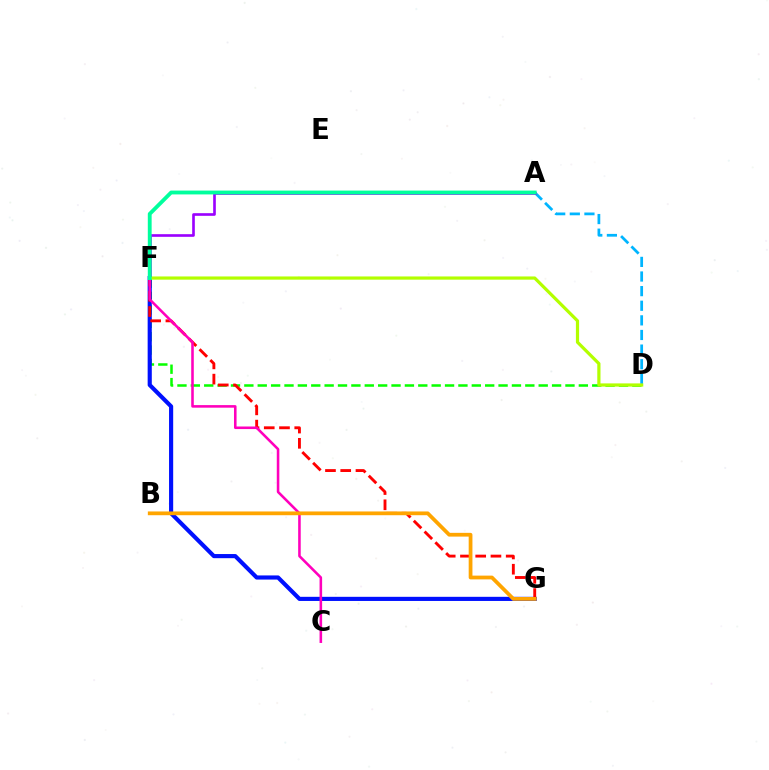{('A', 'D'): [{'color': '#00b5ff', 'line_style': 'dashed', 'thickness': 1.99}], ('D', 'F'): [{'color': '#08ff00', 'line_style': 'dashed', 'thickness': 1.82}, {'color': '#b3ff00', 'line_style': 'solid', 'thickness': 2.31}], ('A', 'F'): [{'color': '#9b00ff', 'line_style': 'solid', 'thickness': 1.9}, {'color': '#00ff9d', 'line_style': 'solid', 'thickness': 2.76}], ('F', 'G'): [{'color': '#0010ff', 'line_style': 'solid', 'thickness': 2.98}, {'color': '#ff0000', 'line_style': 'dashed', 'thickness': 2.07}], ('C', 'F'): [{'color': '#ff00bd', 'line_style': 'solid', 'thickness': 1.85}], ('B', 'G'): [{'color': '#ffa500', 'line_style': 'solid', 'thickness': 2.7}]}